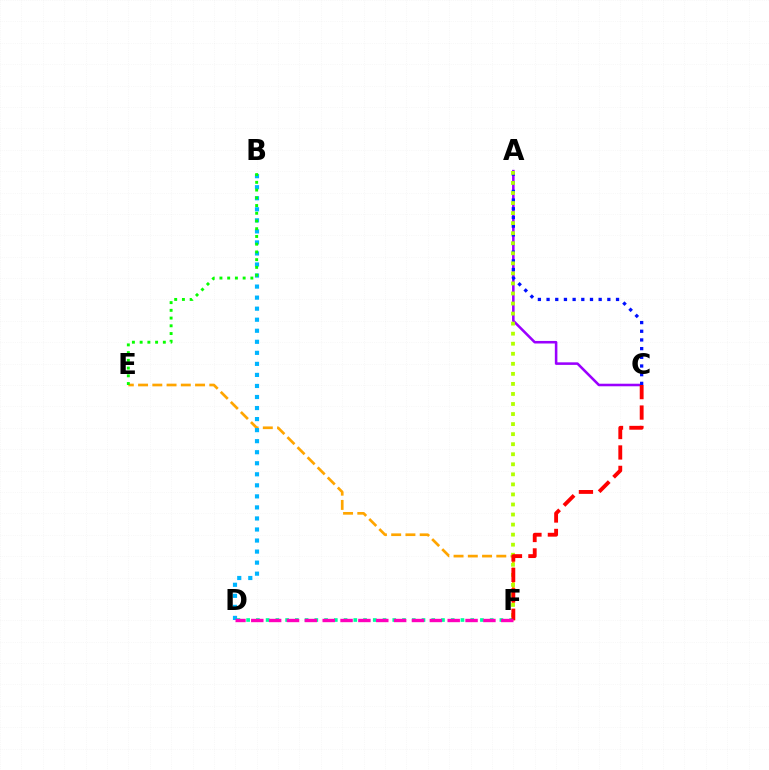{('A', 'C'): [{'color': '#9b00ff', 'line_style': 'solid', 'thickness': 1.84}, {'color': '#0010ff', 'line_style': 'dotted', 'thickness': 2.36}], ('D', 'F'): [{'color': '#00ff9d', 'line_style': 'dotted', 'thickness': 2.65}, {'color': '#ff00bd', 'line_style': 'dashed', 'thickness': 2.43}], ('E', 'F'): [{'color': '#ffa500', 'line_style': 'dashed', 'thickness': 1.94}], ('A', 'F'): [{'color': '#b3ff00', 'line_style': 'dotted', 'thickness': 2.73}], ('C', 'F'): [{'color': '#ff0000', 'line_style': 'dashed', 'thickness': 2.78}], ('B', 'D'): [{'color': '#00b5ff', 'line_style': 'dotted', 'thickness': 3.0}], ('B', 'E'): [{'color': '#08ff00', 'line_style': 'dotted', 'thickness': 2.1}]}